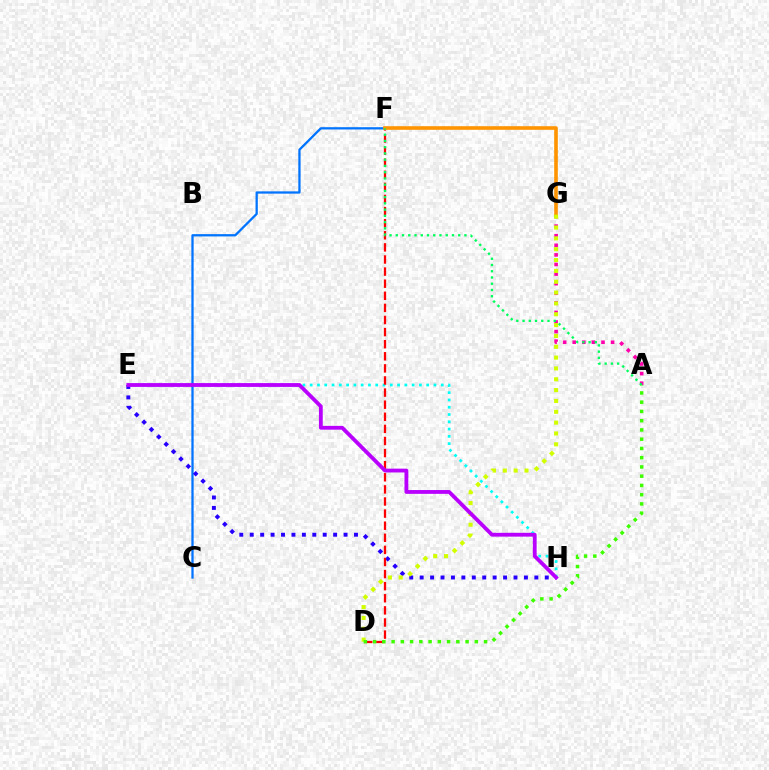{('C', 'F'): [{'color': '#0074ff', 'line_style': 'solid', 'thickness': 1.64}], ('E', 'H'): [{'color': '#00fff6', 'line_style': 'dotted', 'thickness': 1.98}, {'color': '#2500ff', 'line_style': 'dotted', 'thickness': 2.83}, {'color': '#b900ff', 'line_style': 'solid', 'thickness': 2.75}], ('A', 'G'): [{'color': '#ff00ac', 'line_style': 'dotted', 'thickness': 2.6}], ('D', 'F'): [{'color': '#ff0000', 'line_style': 'dashed', 'thickness': 1.64}], ('F', 'G'): [{'color': '#ff9400', 'line_style': 'solid', 'thickness': 2.6}], ('A', 'F'): [{'color': '#00ff5c', 'line_style': 'dotted', 'thickness': 1.7}], ('D', 'G'): [{'color': '#d1ff00', 'line_style': 'dotted', 'thickness': 2.94}], ('A', 'D'): [{'color': '#3dff00', 'line_style': 'dotted', 'thickness': 2.51}]}